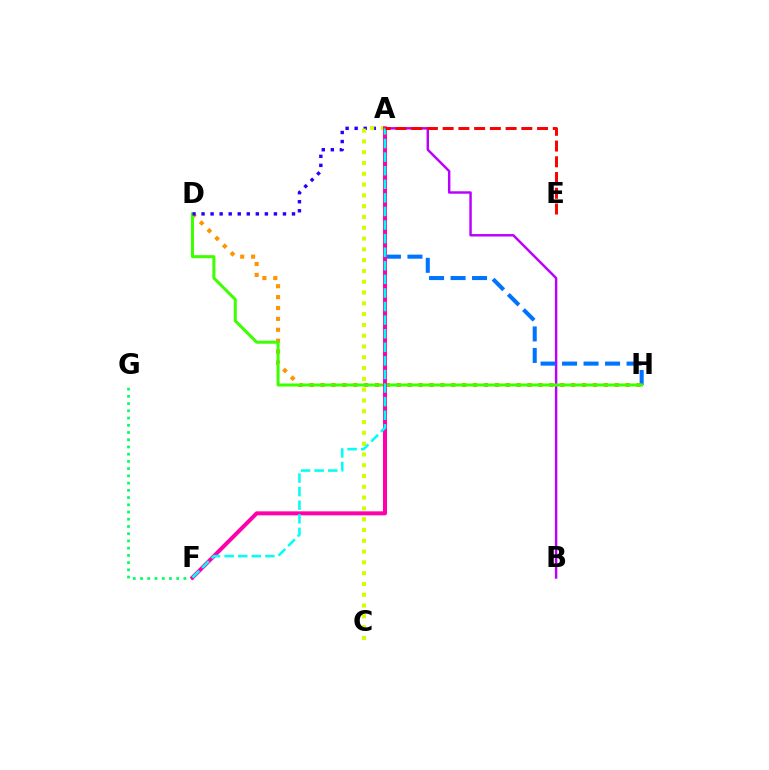{('A', 'B'): [{'color': '#b900ff', 'line_style': 'solid', 'thickness': 1.76}], ('A', 'H'): [{'color': '#0074ff', 'line_style': 'dashed', 'thickness': 2.92}], ('D', 'H'): [{'color': '#ff9400', 'line_style': 'dotted', 'thickness': 2.96}, {'color': '#3dff00', 'line_style': 'solid', 'thickness': 2.18}], ('F', 'G'): [{'color': '#00ff5c', 'line_style': 'dotted', 'thickness': 1.96}], ('A', 'D'): [{'color': '#2500ff', 'line_style': 'dotted', 'thickness': 2.46}], ('A', 'C'): [{'color': '#d1ff00', 'line_style': 'dotted', 'thickness': 2.93}], ('A', 'F'): [{'color': '#ff00ac', 'line_style': 'solid', 'thickness': 2.87}, {'color': '#00fff6', 'line_style': 'dashed', 'thickness': 1.85}], ('A', 'E'): [{'color': '#ff0000', 'line_style': 'dashed', 'thickness': 2.14}]}